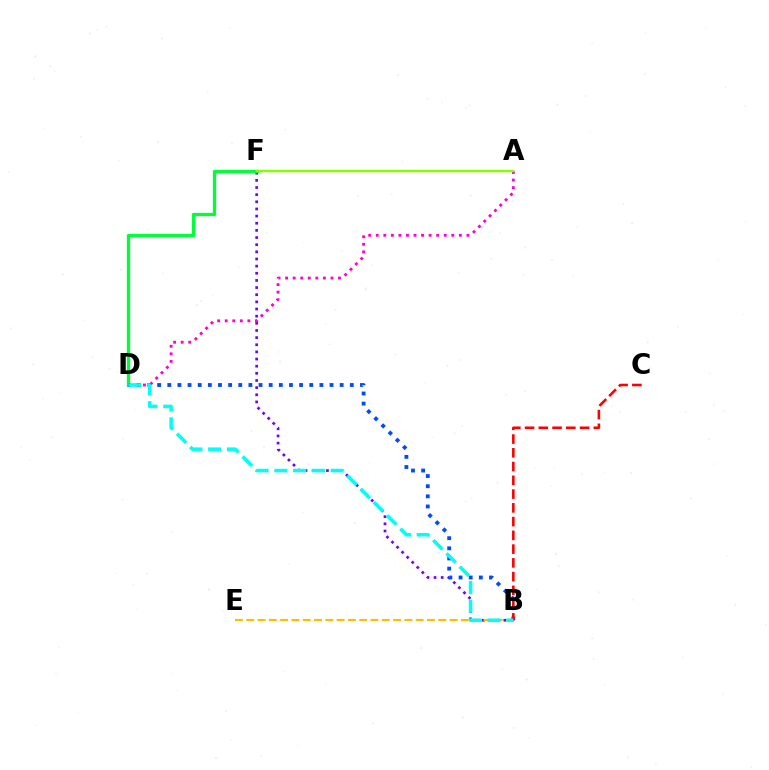{('B', 'F'): [{'color': '#7200ff', 'line_style': 'dotted', 'thickness': 1.94}], ('D', 'F'): [{'color': '#00ff39', 'line_style': 'solid', 'thickness': 2.39}], ('A', 'D'): [{'color': '#ff00cf', 'line_style': 'dotted', 'thickness': 2.05}], ('B', 'D'): [{'color': '#004bff', 'line_style': 'dotted', 'thickness': 2.76}, {'color': '#00fff6', 'line_style': 'dashed', 'thickness': 2.55}], ('B', 'C'): [{'color': '#ff0000', 'line_style': 'dashed', 'thickness': 1.87}], ('B', 'E'): [{'color': '#ffbd00', 'line_style': 'dashed', 'thickness': 1.53}], ('A', 'F'): [{'color': '#84ff00', 'line_style': 'solid', 'thickness': 1.77}]}